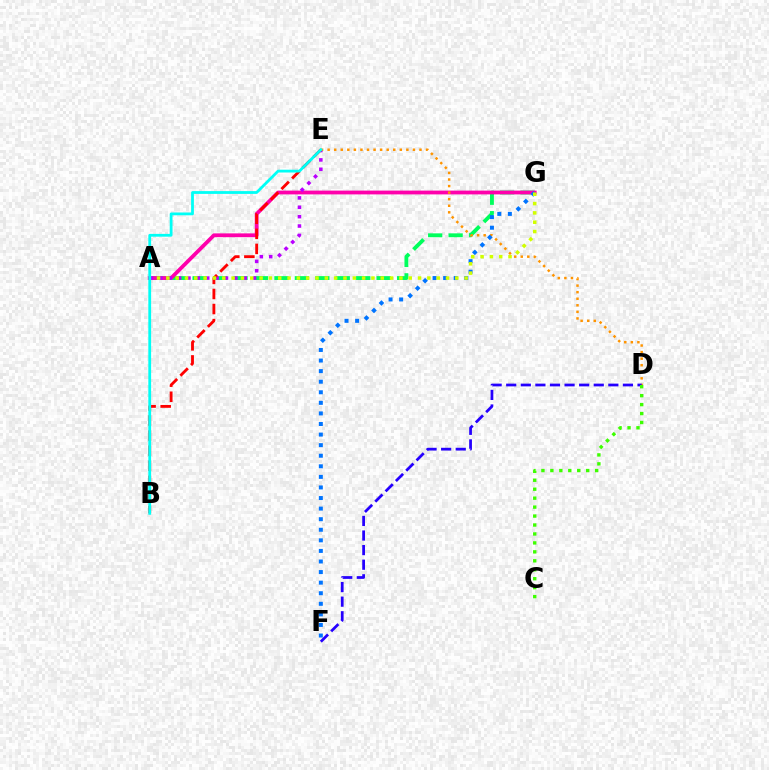{('A', 'G'): [{'color': '#00ff5c', 'line_style': 'dashed', 'thickness': 2.78}, {'color': '#ff00ac', 'line_style': 'solid', 'thickness': 2.73}, {'color': '#d1ff00', 'line_style': 'dotted', 'thickness': 2.53}], ('A', 'E'): [{'color': '#b900ff', 'line_style': 'dotted', 'thickness': 2.55}], ('D', 'E'): [{'color': '#ff9400', 'line_style': 'dotted', 'thickness': 1.78}], ('D', 'F'): [{'color': '#2500ff', 'line_style': 'dashed', 'thickness': 1.98}], ('C', 'D'): [{'color': '#3dff00', 'line_style': 'dotted', 'thickness': 2.43}], ('F', 'G'): [{'color': '#0074ff', 'line_style': 'dotted', 'thickness': 2.87}], ('B', 'E'): [{'color': '#ff0000', 'line_style': 'dashed', 'thickness': 2.05}, {'color': '#00fff6', 'line_style': 'solid', 'thickness': 2.01}]}